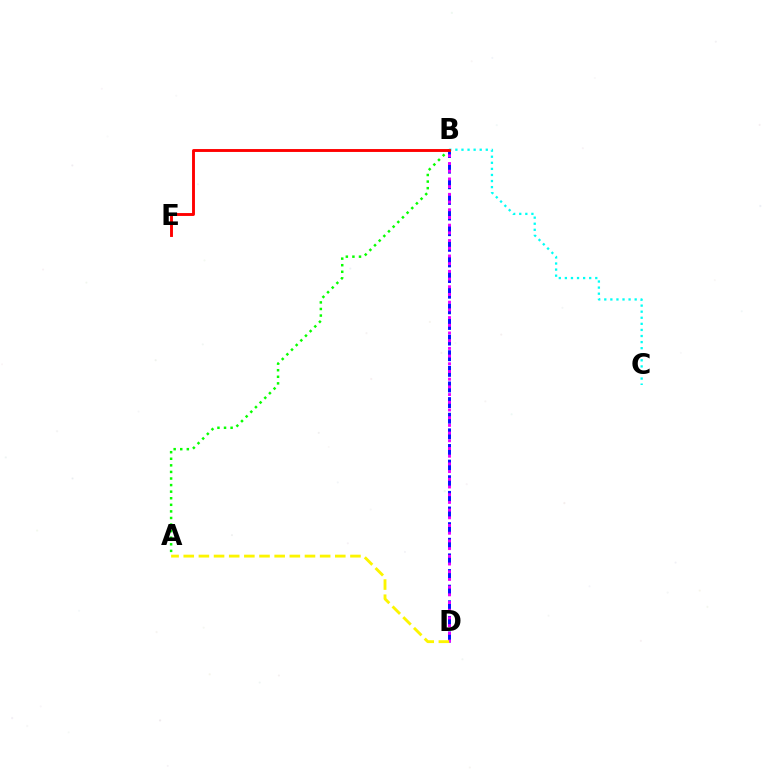{('A', 'B'): [{'color': '#08ff00', 'line_style': 'dotted', 'thickness': 1.79}], ('B', 'D'): [{'color': '#0010ff', 'line_style': 'dashed', 'thickness': 2.12}, {'color': '#ee00ff', 'line_style': 'dotted', 'thickness': 2.09}], ('B', 'C'): [{'color': '#00fff6', 'line_style': 'dotted', 'thickness': 1.65}], ('B', 'E'): [{'color': '#ff0000', 'line_style': 'solid', 'thickness': 2.08}], ('A', 'D'): [{'color': '#fcf500', 'line_style': 'dashed', 'thickness': 2.06}]}